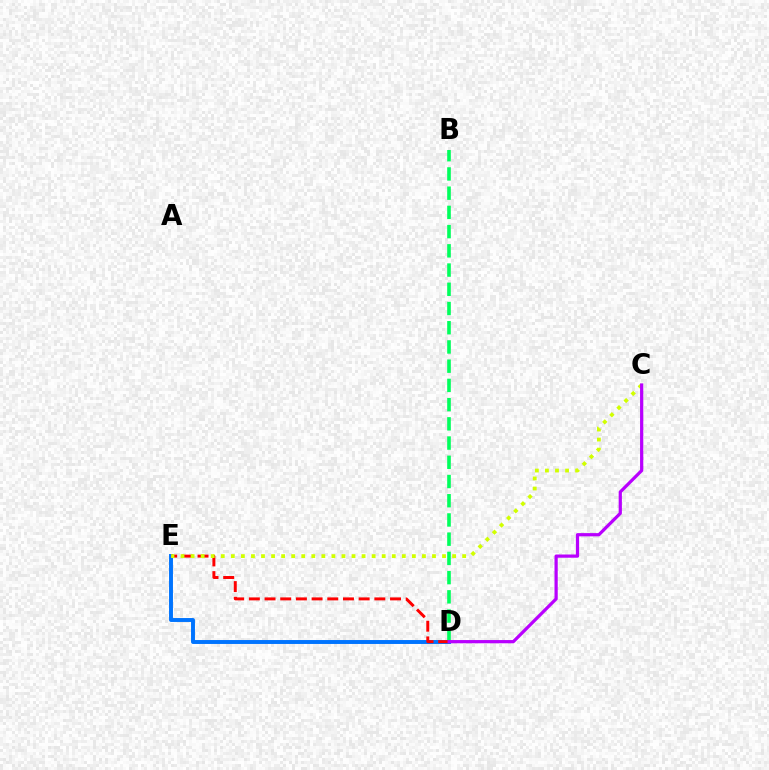{('B', 'D'): [{'color': '#00ff5c', 'line_style': 'dashed', 'thickness': 2.61}], ('D', 'E'): [{'color': '#0074ff', 'line_style': 'solid', 'thickness': 2.83}, {'color': '#ff0000', 'line_style': 'dashed', 'thickness': 2.13}], ('C', 'E'): [{'color': '#d1ff00', 'line_style': 'dotted', 'thickness': 2.73}], ('C', 'D'): [{'color': '#b900ff', 'line_style': 'solid', 'thickness': 2.32}]}